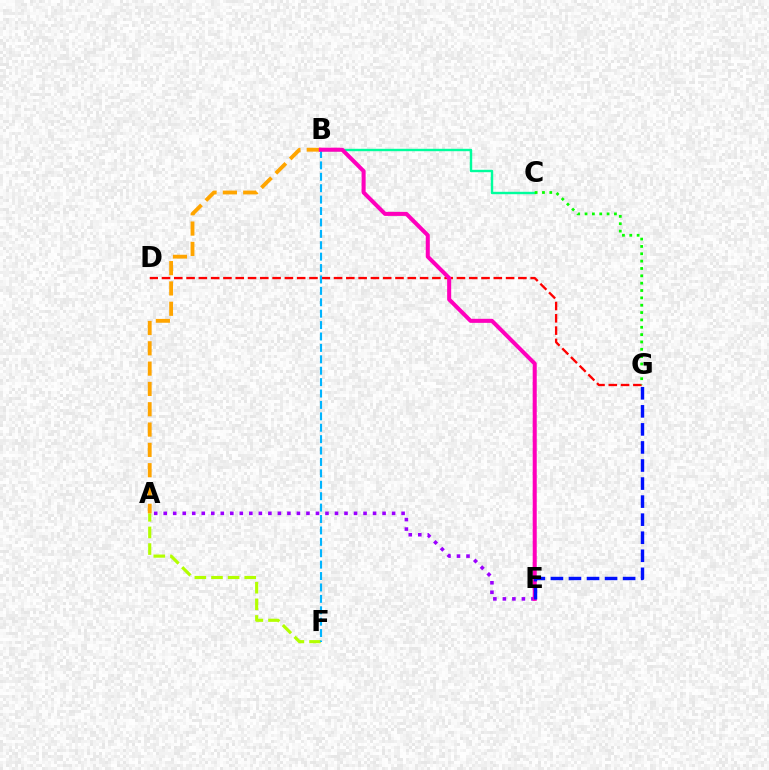{('B', 'C'): [{'color': '#00ff9d', 'line_style': 'solid', 'thickness': 1.73}], ('A', 'F'): [{'color': '#b3ff00', 'line_style': 'dashed', 'thickness': 2.26}], ('A', 'B'): [{'color': '#ffa500', 'line_style': 'dashed', 'thickness': 2.76}], ('A', 'E'): [{'color': '#9b00ff', 'line_style': 'dotted', 'thickness': 2.59}], ('D', 'G'): [{'color': '#ff0000', 'line_style': 'dashed', 'thickness': 1.67}], ('C', 'G'): [{'color': '#08ff00', 'line_style': 'dotted', 'thickness': 2.0}], ('B', 'F'): [{'color': '#00b5ff', 'line_style': 'dashed', 'thickness': 1.55}], ('B', 'E'): [{'color': '#ff00bd', 'line_style': 'solid', 'thickness': 2.91}], ('E', 'G'): [{'color': '#0010ff', 'line_style': 'dashed', 'thickness': 2.45}]}